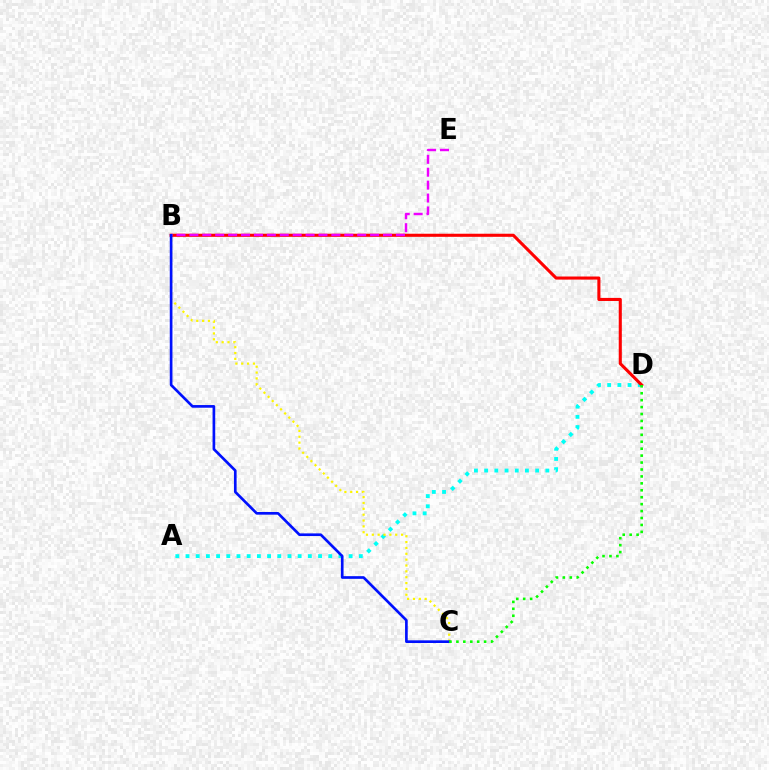{('A', 'D'): [{'color': '#00fff6', 'line_style': 'dotted', 'thickness': 2.77}], ('B', 'D'): [{'color': '#ff0000', 'line_style': 'solid', 'thickness': 2.22}], ('B', 'C'): [{'color': '#fcf500', 'line_style': 'dotted', 'thickness': 1.59}, {'color': '#0010ff', 'line_style': 'solid', 'thickness': 1.92}], ('B', 'E'): [{'color': '#ee00ff', 'line_style': 'dashed', 'thickness': 1.75}], ('C', 'D'): [{'color': '#08ff00', 'line_style': 'dotted', 'thickness': 1.88}]}